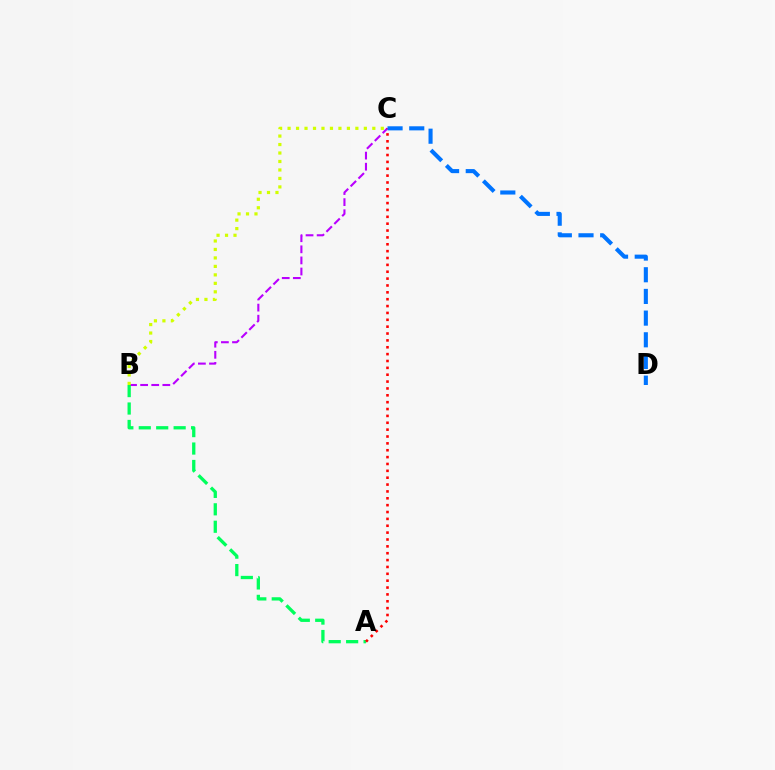{('B', 'C'): [{'color': '#b900ff', 'line_style': 'dashed', 'thickness': 1.51}, {'color': '#d1ff00', 'line_style': 'dotted', 'thickness': 2.3}], ('A', 'B'): [{'color': '#00ff5c', 'line_style': 'dashed', 'thickness': 2.37}], ('A', 'C'): [{'color': '#ff0000', 'line_style': 'dotted', 'thickness': 1.87}], ('C', 'D'): [{'color': '#0074ff', 'line_style': 'dashed', 'thickness': 2.95}]}